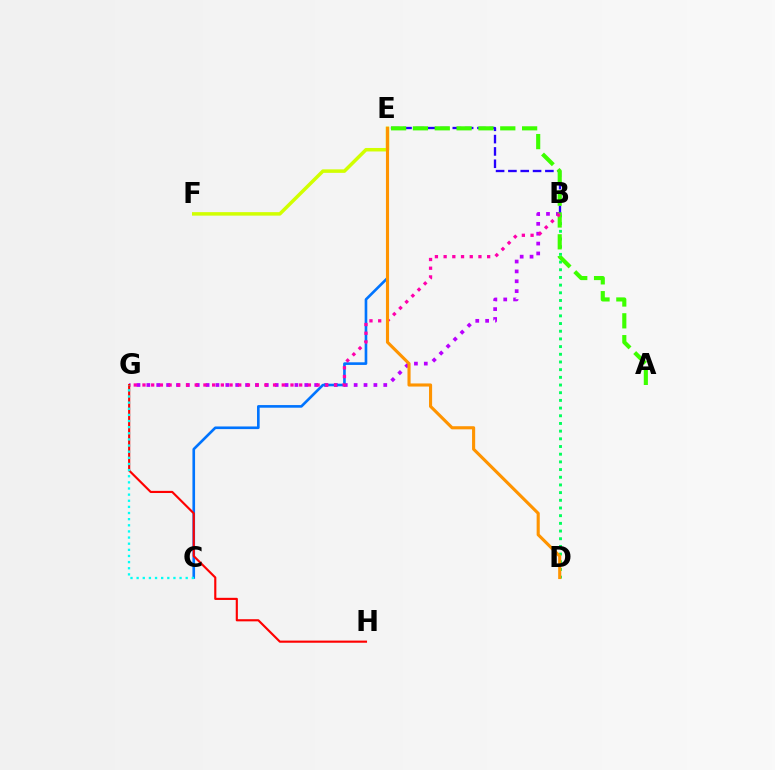{('B', 'G'): [{'color': '#b900ff', 'line_style': 'dotted', 'thickness': 2.68}, {'color': '#ff00ac', 'line_style': 'dotted', 'thickness': 2.37}], ('B', 'D'): [{'color': '#00ff5c', 'line_style': 'dotted', 'thickness': 2.09}], ('B', 'E'): [{'color': '#2500ff', 'line_style': 'dashed', 'thickness': 1.67}], ('C', 'E'): [{'color': '#0074ff', 'line_style': 'solid', 'thickness': 1.9}], ('A', 'E'): [{'color': '#3dff00', 'line_style': 'dashed', 'thickness': 2.97}], ('G', 'H'): [{'color': '#ff0000', 'line_style': 'solid', 'thickness': 1.54}], ('C', 'G'): [{'color': '#00fff6', 'line_style': 'dotted', 'thickness': 1.67}], ('E', 'F'): [{'color': '#d1ff00', 'line_style': 'solid', 'thickness': 2.52}], ('D', 'E'): [{'color': '#ff9400', 'line_style': 'solid', 'thickness': 2.24}]}